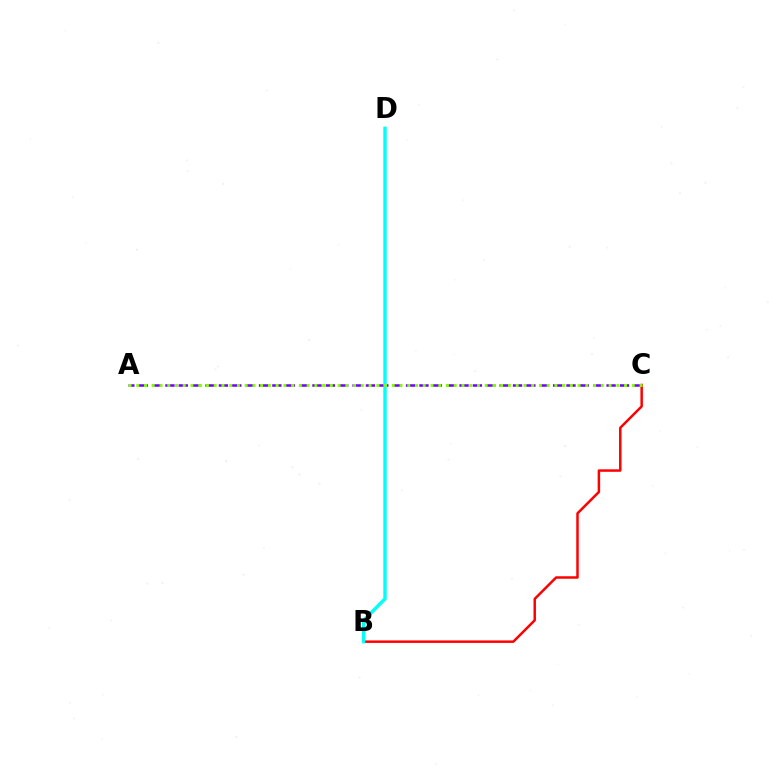{('A', 'C'): [{'color': '#7200ff', 'line_style': 'dashed', 'thickness': 1.82}, {'color': '#84ff00', 'line_style': 'dotted', 'thickness': 2.1}], ('B', 'C'): [{'color': '#ff0000', 'line_style': 'solid', 'thickness': 1.79}], ('B', 'D'): [{'color': '#00fff6', 'line_style': 'solid', 'thickness': 2.46}]}